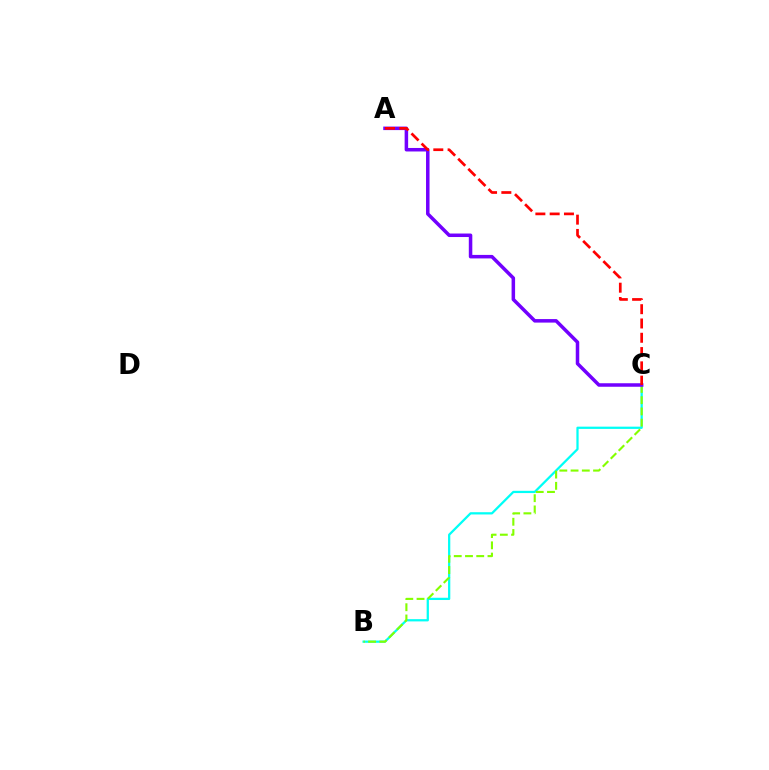{('B', 'C'): [{'color': '#00fff6', 'line_style': 'solid', 'thickness': 1.62}, {'color': '#84ff00', 'line_style': 'dashed', 'thickness': 1.53}], ('A', 'C'): [{'color': '#7200ff', 'line_style': 'solid', 'thickness': 2.53}, {'color': '#ff0000', 'line_style': 'dashed', 'thickness': 1.94}]}